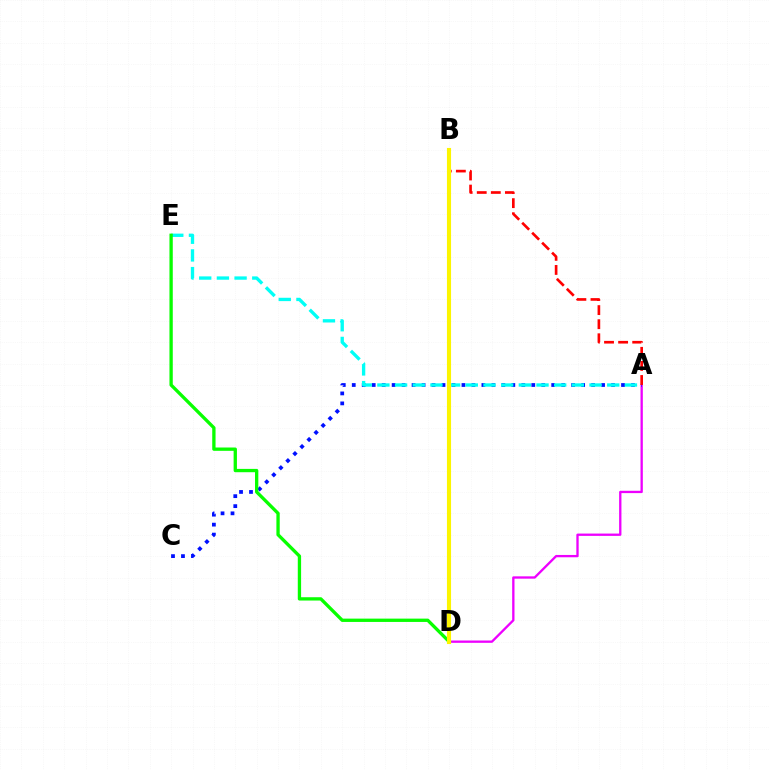{('A', 'D'): [{'color': '#ee00ff', 'line_style': 'solid', 'thickness': 1.67}], ('A', 'C'): [{'color': '#0010ff', 'line_style': 'dotted', 'thickness': 2.71}], ('A', 'E'): [{'color': '#00fff6', 'line_style': 'dashed', 'thickness': 2.4}], ('A', 'B'): [{'color': '#ff0000', 'line_style': 'dashed', 'thickness': 1.91}], ('D', 'E'): [{'color': '#08ff00', 'line_style': 'solid', 'thickness': 2.39}], ('B', 'D'): [{'color': '#fcf500', 'line_style': 'solid', 'thickness': 2.96}]}